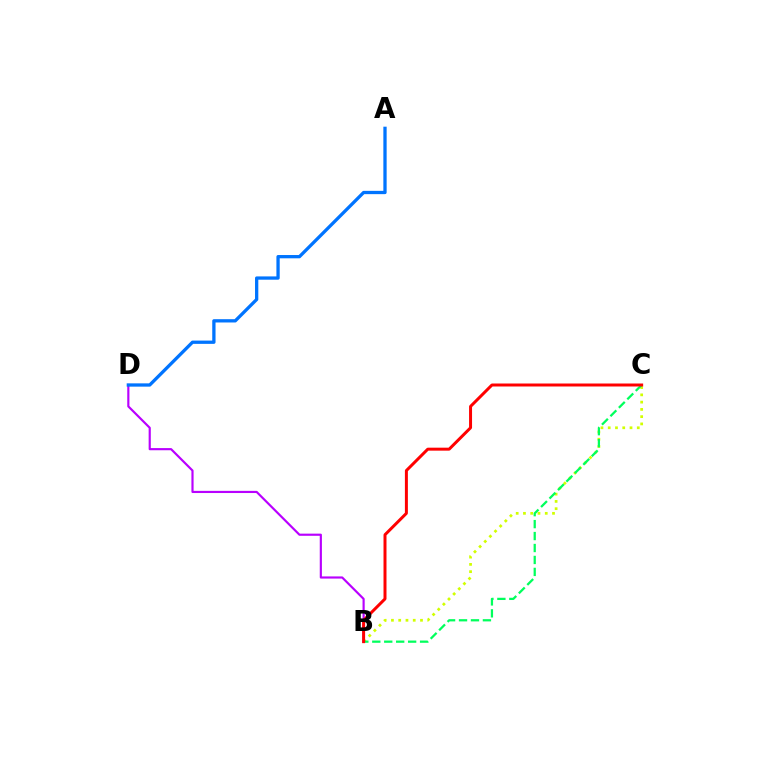{('B', 'D'): [{'color': '#b900ff', 'line_style': 'solid', 'thickness': 1.56}], ('B', 'C'): [{'color': '#d1ff00', 'line_style': 'dotted', 'thickness': 1.97}, {'color': '#00ff5c', 'line_style': 'dashed', 'thickness': 1.62}, {'color': '#ff0000', 'line_style': 'solid', 'thickness': 2.15}], ('A', 'D'): [{'color': '#0074ff', 'line_style': 'solid', 'thickness': 2.37}]}